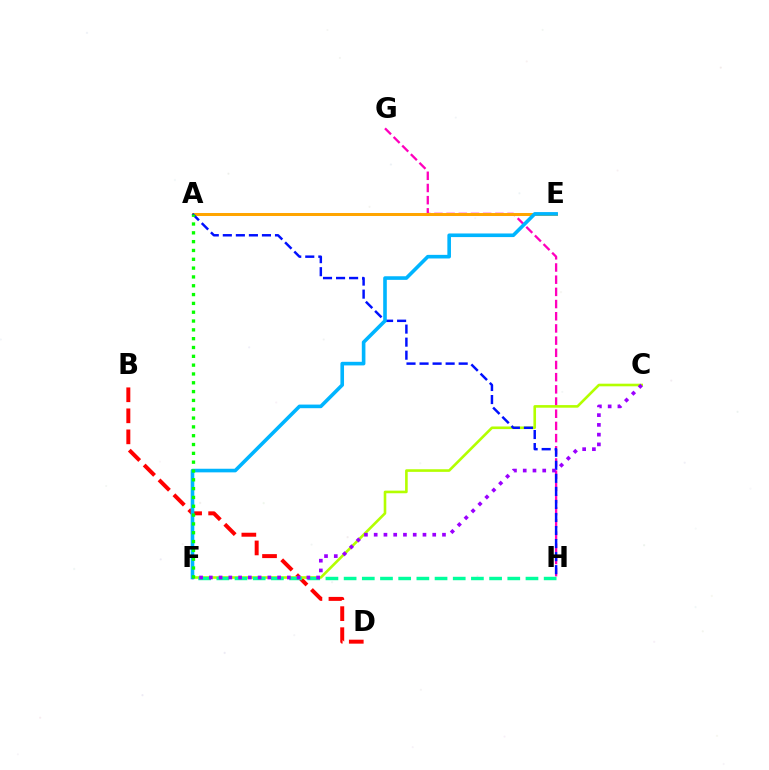{('G', 'H'): [{'color': '#ff00bd', 'line_style': 'dashed', 'thickness': 1.66}], ('B', 'D'): [{'color': '#ff0000', 'line_style': 'dashed', 'thickness': 2.86}], ('A', 'E'): [{'color': '#ffa500', 'line_style': 'solid', 'thickness': 2.17}], ('C', 'F'): [{'color': '#b3ff00', 'line_style': 'solid', 'thickness': 1.88}, {'color': '#9b00ff', 'line_style': 'dotted', 'thickness': 2.65}], ('A', 'H'): [{'color': '#0010ff', 'line_style': 'dashed', 'thickness': 1.77}], ('E', 'F'): [{'color': '#00b5ff', 'line_style': 'solid', 'thickness': 2.6}], ('F', 'H'): [{'color': '#00ff9d', 'line_style': 'dashed', 'thickness': 2.47}], ('A', 'F'): [{'color': '#08ff00', 'line_style': 'dotted', 'thickness': 2.4}]}